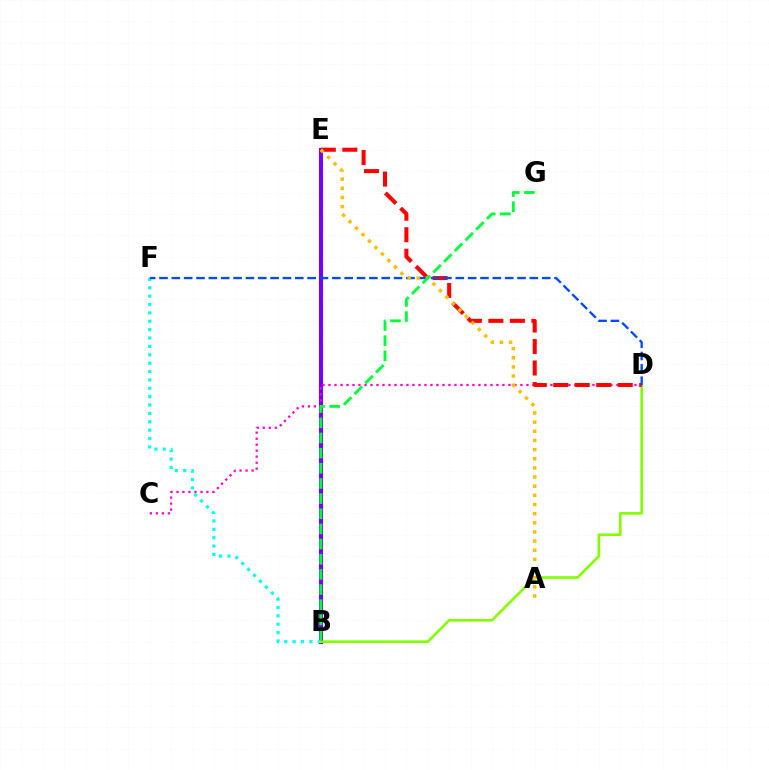{('B', 'E'): [{'color': '#7200ff', 'line_style': 'solid', 'thickness': 2.96}], ('B', 'F'): [{'color': '#00fff6', 'line_style': 'dotted', 'thickness': 2.28}], ('B', 'D'): [{'color': '#84ff00', 'line_style': 'solid', 'thickness': 1.9}], ('C', 'D'): [{'color': '#ff00cf', 'line_style': 'dotted', 'thickness': 1.63}], ('D', 'E'): [{'color': '#ff0000', 'line_style': 'dashed', 'thickness': 2.92}], ('D', 'F'): [{'color': '#004bff', 'line_style': 'dashed', 'thickness': 1.68}], ('A', 'E'): [{'color': '#ffbd00', 'line_style': 'dotted', 'thickness': 2.49}], ('B', 'G'): [{'color': '#00ff39', 'line_style': 'dashed', 'thickness': 2.06}]}